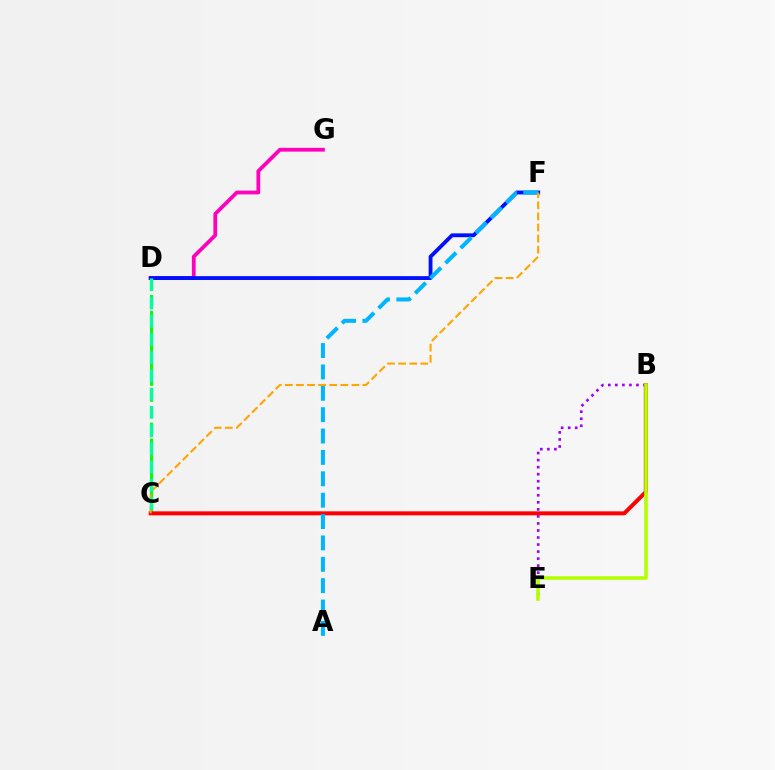{('D', 'G'): [{'color': '#ff00bd', 'line_style': 'solid', 'thickness': 2.72}], ('B', 'E'): [{'color': '#9b00ff', 'line_style': 'dotted', 'thickness': 1.91}, {'color': '#b3ff00', 'line_style': 'solid', 'thickness': 2.59}], ('C', 'D'): [{'color': '#08ff00', 'line_style': 'dashed', 'thickness': 2.17}, {'color': '#00ff9d', 'line_style': 'dashed', 'thickness': 2.48}], ('D', 'F'): [{'color': '#0010ff', 'line_style': 'solid', 'thickness': 2.76}], ('B', 'C'): [{'color': '#ff0000', 'line_style': 'solid', 'thickness': 2.87}], ('A', 'F'): [{'color': '#00b5ff', 'line_style': 'dashed', 'thickness': 2.9}], ('C', 'F'): [{'color': '#ffa500', 'line_style': 'dashed', 'thickness': 1.51}]}